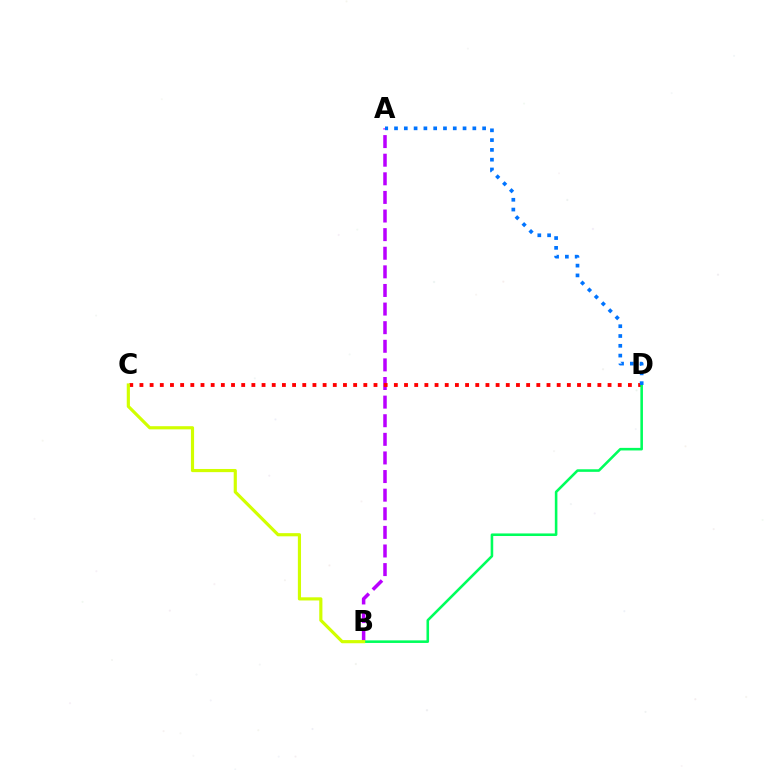{('A', 'B'): [{'color': '#b900ff', 'line_style': 'dashed', 'thickness': 2.53}], ('C', 'D'): [{'color': '#ff0000', 'line_style': 'dotted', 'thickness': 2.76}], ('B', 'D'): [{'color': '#00ff5c', 'line_style': 'solid', 'thickness': 1.85}], ('A', 'D'): [{'color': '#0074ff', 'line_style': 'dotted', 'thickness': 2.66}], ('B', 'C'): [{'color': '#d1ff00', 'line_style': 'solid', 'thickness': 2.28}]}